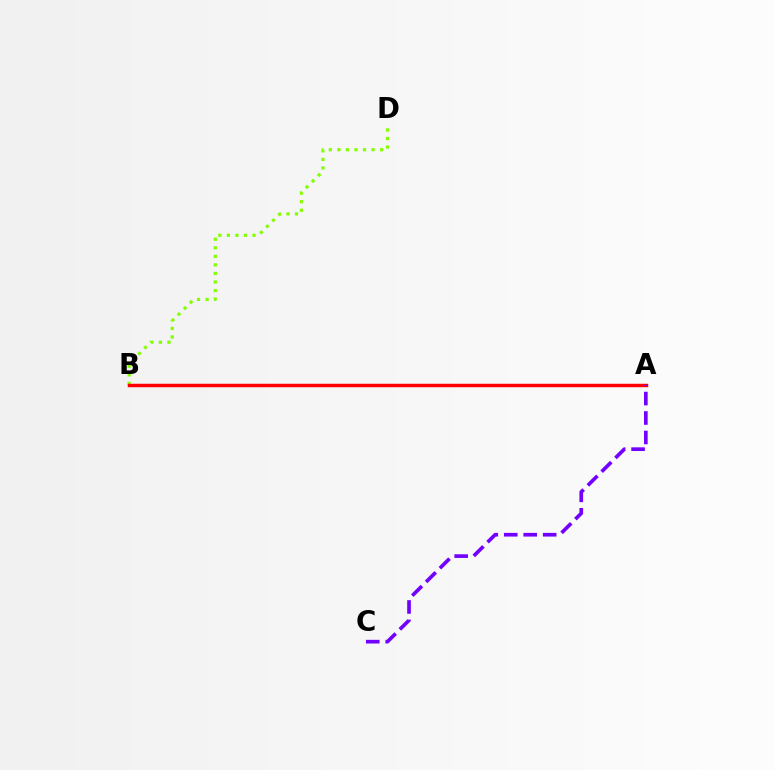{('B', 'D'): [{'color': '#84ff00', 'line_style': 'dotted', 'thickness': 2.32}], ('A', 'B'): [{'color': '#00fff6', 'line_style': 'dotted', 'thickness': 2.13}, {'color': '#ff0000', 'line_style': 'solid', 'thickness': 2.49}], ('A', 'C'): [{'color': '#7200ff', 'line_style': 'dashed', 'thickness': 2.64}]}